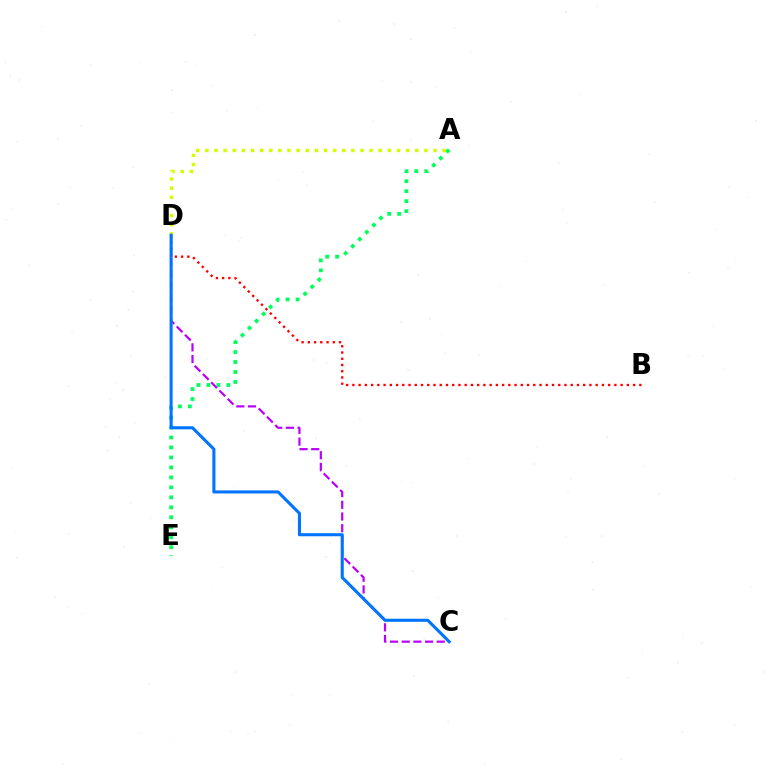{('A', 'E'): [{'color': '#00ff5c', 'line_style': 'dotted', 'thickness': 2.71}], ('A', 'D'): [{'color': '#d1ff00', 'line_style': 'dotted', 'thickness': 2.48}], ('C', 'D'): [{'color': '#b900ff', 'line_style': 'dashed', 'thickness': 1.59}, {'color': '#0074ff', 'line_style': 'solid', 'thickness': 2.21}], ('B', 'D'): [{'color': '#ff0000', 'line_style': 'dotted', 'thickness': 1.69}]}